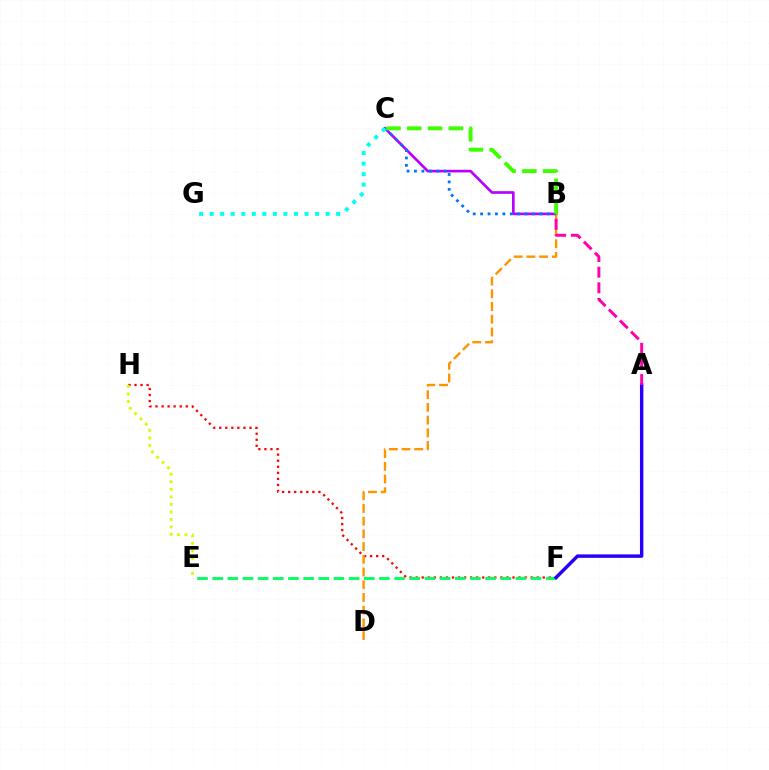{('F', 'H'): [{'color': '#ff0000', 'line_style': 'dotted', 'thickness': 1.64}], ('E', 'F'): [{'color': '#00ff5c', 'line_style': 'dashed', 'thickness': 2.06}], ('B', 'C'): [{'color': '#b900ff', 'line_style': 'solid', 'thickness': 1.91}, {'color': '#0074ff', 'line_style': 'dotted', 'thickness': 2.01}, {'color': '#3dff00', 'line_style': 'dashed', 'thickness': 2.82}], ('A', 'F'): [{'color': '#2500ff', 'line_style': 'solid', 'thickness': 2.47}], ('B', 'D'): [{'color': '#ff9400', 'line_style': 'dashed', 'thickness': 1.73}], ('A', 'B'): [{'color': '#ff00ac', 'line_style': 'dashed', 'thickness': 2.12}], ('C', 'G'): [{'color': '#00fff6', 'line_style': 'dotted', 'thickness': 2.86}], ('E', 'H'): [{'color': '#d1ff00', 'line_style': 'dotted', 'thickness': 2.05}]}